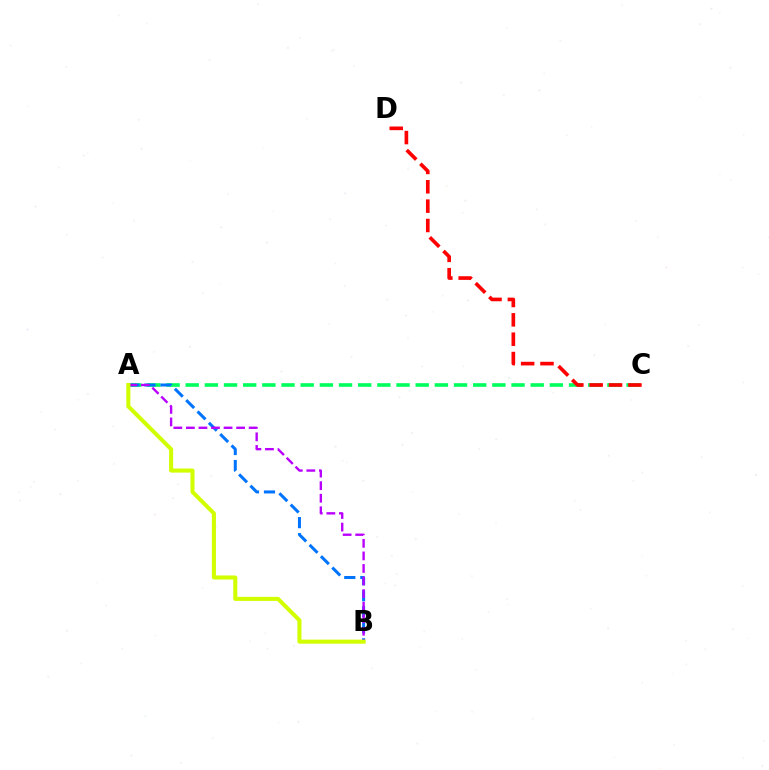{('A', 'C'): [{'color': '#00ff5c', 'line_style': 'dashed', 'thickness': 2.6}], ('A', 'B'): [{'color': '#0074ff', 'line_style': 'dashed', 'thickness': 2.18}, {'color': '#b900ff', 'line_style': 'dashed', 'thickness': 1.71}, {'color': '#d1ff00', 'line_style': 'solid', 'thickness': 2.93}], ('C', 'D'): [{'color': '#ff0000', 'line_style': 'dashed', 'thickness': 2.63}]}